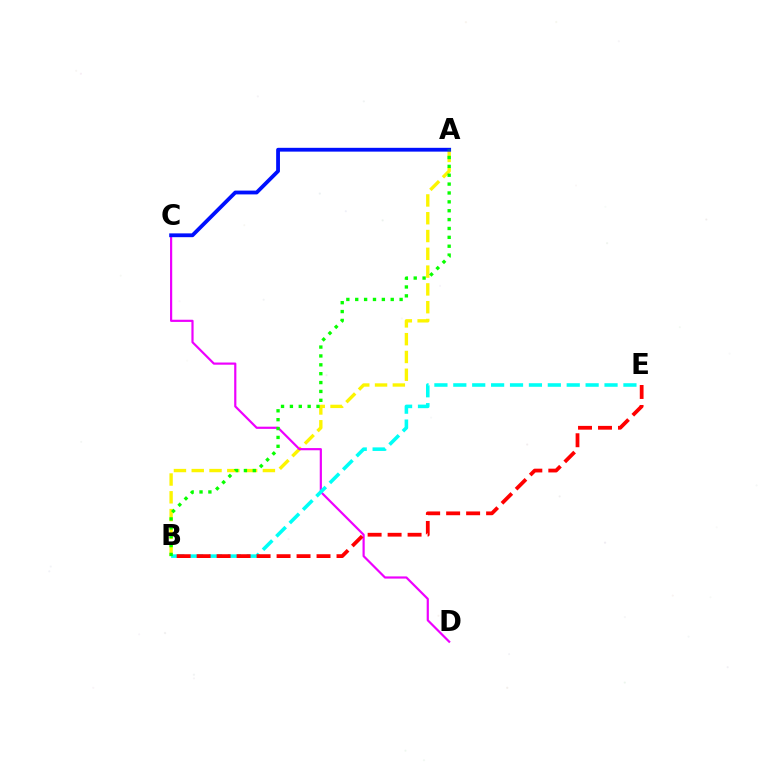{('A', 'B'): [{'color': '#fcf500', 'line_style': 'dashed', 'thickness': 2.42}, {'color': '#08ff00', 'line_style': 'dotted', 'thickness': 2.41}], ('C', 'D'): [{'color': '#ee00ff', 'line_style': 'solid', 'thickness': 1.57}], ('B', 'E'): [{'color': '#00fff6', 'line_style': 'dashed', 'thickness': 2.57}, {'color': '#ff0000', 'line_style': 'dashed', 'thickness': 2.71}], ('A', 'C'): [{'color': '#0010ff', 'line_style': 'solid', 'thickness': 2.74}]}